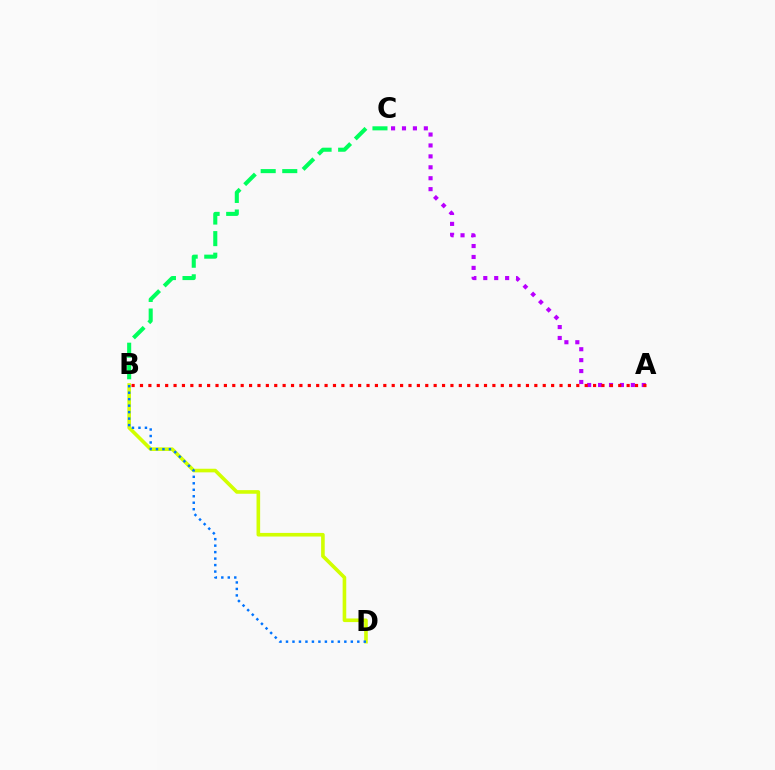{('B', 'C'): [{'color': '#00ff5c', 'line_style': 'dashed', 'thickness': 2.93}], ('B', 'D'): [{'color': '#d1ff00', 'line_style': 'solid', 'thickness': 2.6}, {'color': '#0074ff', 'line_style': 'dotted', 'thickness': 1.76}], ('A', 'C'): [{'color': '#b900ff', 'line_style': 'dotted', 'thickness': 2.97}], ('A', 'B'): [{'color': '#ff0000', 'line_style': 'dotted', 'thickness': 2.28}]}